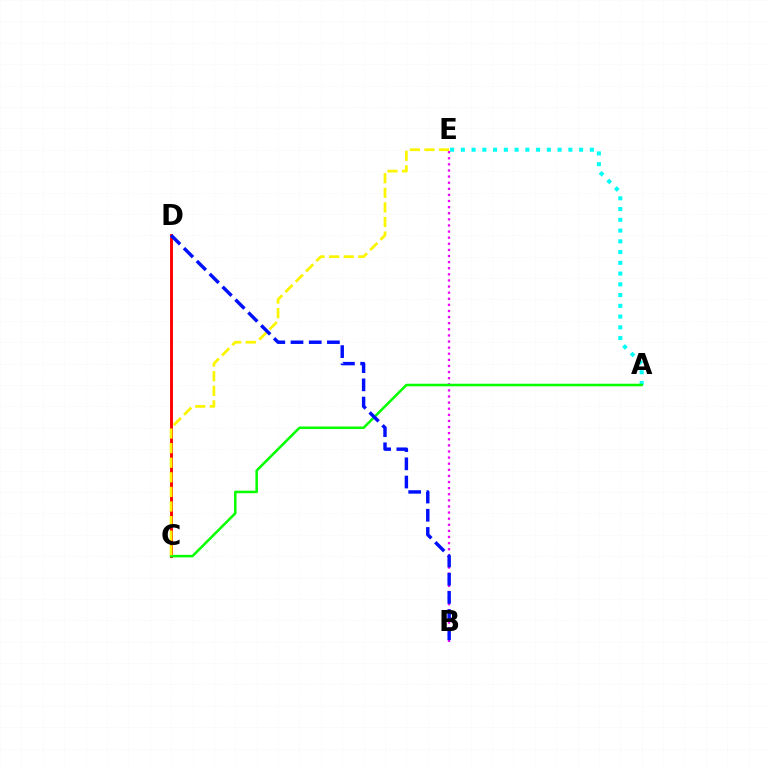{('C', 'D'): [{'color': '#ff0000', 'line_style': 'solid', 'thickness': 2.09}], ('A', 'E'): [{'color': '#00fff6', 'line_style': 'dotted', 'thickness': 2.92}], ('B', 'E'): [{'color': '#ee00ff', 'line_style': 'dotted', 'thickness': 1.66}], ('A', 'C'): [{'color': '#08ff00', 'line_style': 'solid', 'thickness': 1.83}], ('C', 'E'): [{'color': '#fcf500', 'line_style': 'dashed', 'thickness': 1.98}], ('B', 'D'): [{'color': '#0010ff', 'line_style': 'dashed', 'thickness': 2.47}]}